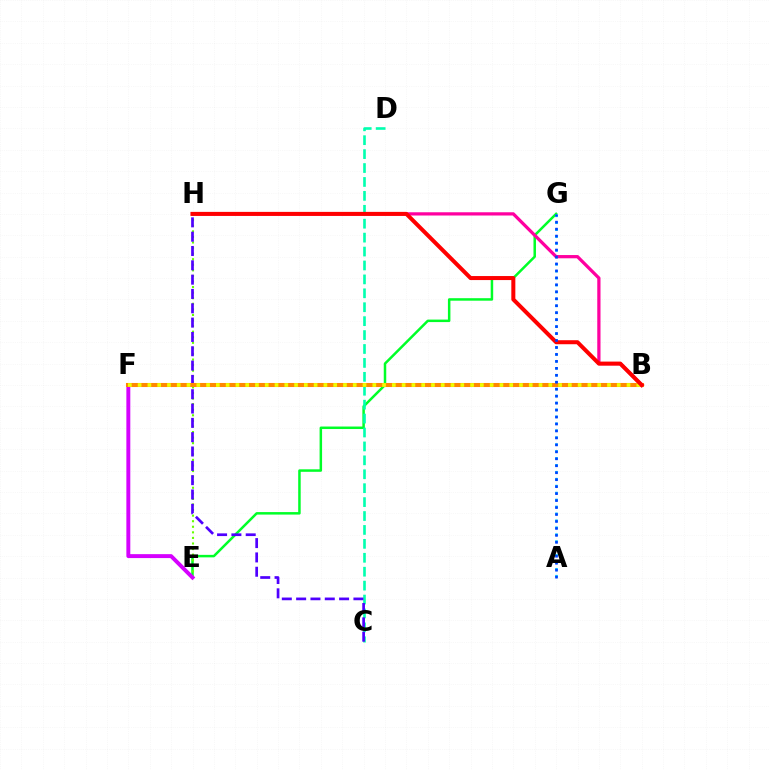{('E', 'G'): [{'color': '#00ff27', 'line_style': 'solid', 'thickness': 1.8}], ('C', 'D'): [{'color': '#00ffaf', 'line_style': 'dashed', 'thickness': 1.89}], ('E', 'H'): [{'color': '#66ff00', 'line_style': 'dotted', 'thickness': 1.51}], ('C', 'H'): [{'color': '#4f00ff', 'line_style': 'dashed', 'thickness': 1.95}], ('A', 'G'): [{'color': '#00c7ff', 'line_style': 'dotted', 'thickness': 1.88}, {'color': '#003fff', 'line_style': 'dotted', 'thickness': 1.89}], ('E', 'F'): [{'color': '#d600ff', 'line_style': 'solid', 'thickness': 2.83}], ('B', 'F'): [{'color': '#ff8800', 'line_style': 'solid', 'thickness': 2.92}, {'color': '#eeff00', 'line_style': 'dotted', 'thickness': 2.66}], ('B', 'H'): [{'color': '#ff00a0', 'line_style': 'solid', 'thickness': 2.34}, {'color': '#ff0000', 'line_style': 'solid', 'thickness': 2.89}]}